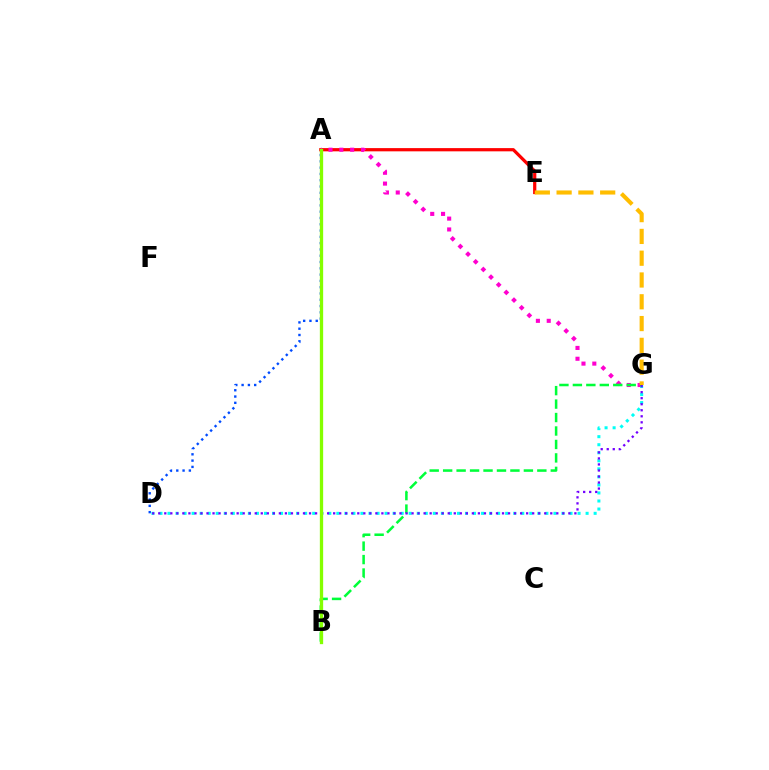{('A', 'D'): [{'color': '#004bff', 'line_style': 'dotted', 'thickness': 1.71}], ('A', 'E'): [{'color': '#ff0000', 'line_style': 'solid', 'thickness': 2.32}], ('A', 'G'): [{'color': '#ff00cf', 'line_style': 'dotted', 'thickness': 2.94}], ('D', 'G'): [{'color': '#00fff6', 'line_style': 'dotted', 'thickness': 2.18}, {'color': '#7200ff', 'line_style': 'dotted', 'thickness': 1.64}], ('B', 'G'): [{'color': '#00ff39', 'line_style': 'dashed', 'thickness': 1.83}], ('A', 'B'): [{'color': '#84ff00', 'line_style': 'solid', 'thickness': 2.38}], ('E', 'G'): [{'color': '#ffbd00', 'line_style': 'dashed', 'thickness': 2.96}]}